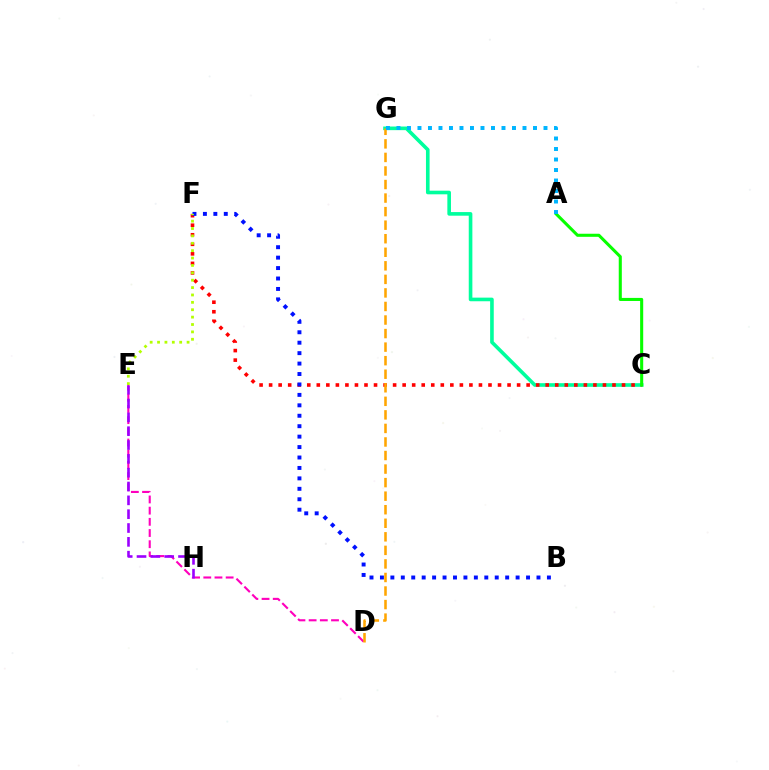{('D', 'E'): [{'color': '#ff00bd', 'line_style': 'dashed', 'thickness': 1.52}], ('E', 'H'): [{'color': '#9b00ff', 'line_style': 'dashed', 'thickness': 1.88}], ('C', 'G'): [{'color': '#00ff9d', 'line_style': 'solid', 'thickness': 2.61}], ('C', 'F'): [{'color': '#ff0000', 'line_style': 'dotted', 'thickness': 2.59}], ('A', 'C'): [{'color': '#08ff00', 'line_style': 'solid', 'thickness': 2.21}], ('B', 'F'): [{'color': '#0010ff', 'line_style': 'dotted', 'thickness': 2.84}], ('D', 'G'): [{'color': '#ffa500', 'line_style': 'dashed', 'thickness': 1.84}], ('A', 'G'): [{'color': '#00b5ff', 'line_style': 'dotted', 'thickness': 2.85}], ('E', 'F'): [{'color': '#b3ff00', 'line_style': 'dotted', 'thickness': 2.01}]}